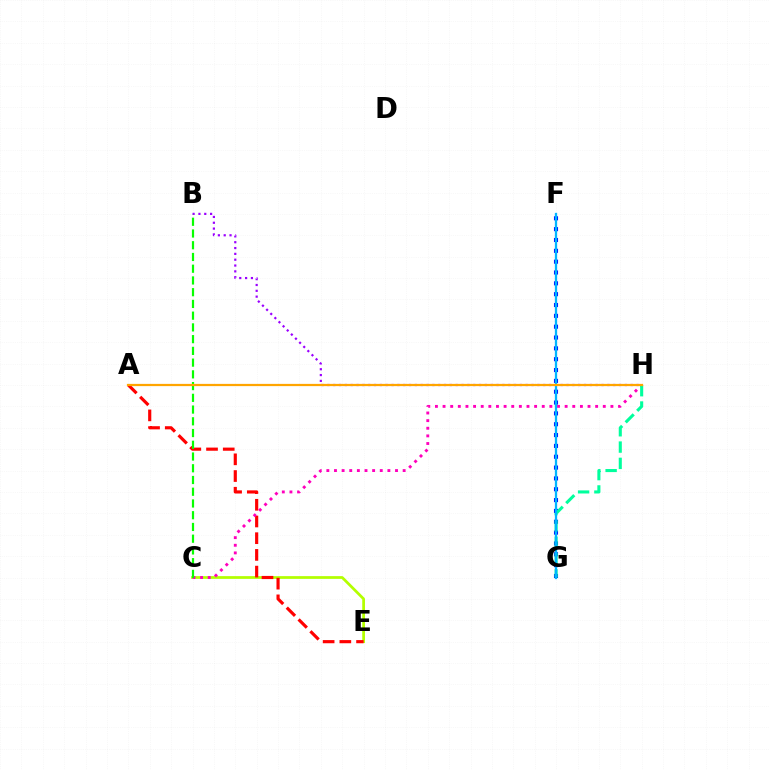{('C', 'E'): [{'color': '#b3ff00', 'line_style': 'solid', 'thickness': 1.97}], ('A', 'E'): [{'color': '#ff0000', 'line_style': 'dashed', 'thickness': 2.27}], ('C', 'H'): [{'color': '#ff00bd', 'line_style': 'dotted', 'thickness': 2.07}], ('F', 'G'): [{'color': '#0010ff', 'line_style': 'dotted', 'thickness': 2.94}, {'color': '#00b5ff', 'line_style': 'solid', 'thickness': 1.64}], ('G', 'H'): [{'color': '#00ff9d', 'line_style': 'dashed', 'thickness': 2.22}], ('B', 'H'): [{'color': '#9b00ff', 'line_style': 'dotted', 'thickness': 1.58}], ('B', 'C'): [{'color': '#08ff00', 'line_style': 'dashed', 'thickness': 1.59}], ('A', 'H'): [{'color': '#ffa500', 'line_style': 'solid', 'thickness': 1.61}]}